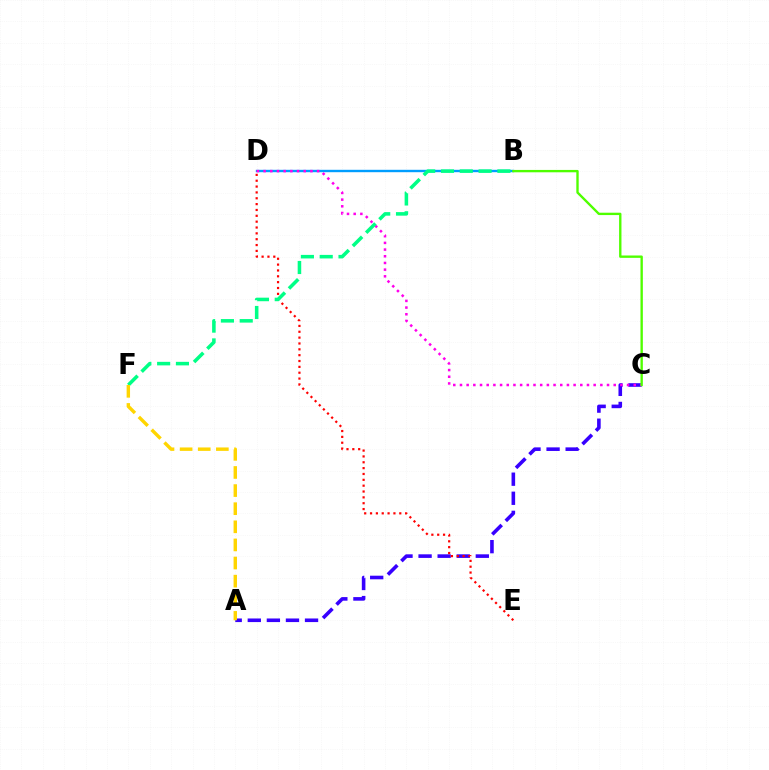{('B', 'D'): [{'color': '#009eff', 'line_style': 'solid', 'thickness': 1.72}], ('A', 'C'): [{'color': '#3700ff', 'line_style': 'dashed', 'thickness': 2.59}], ('C', 'D'): [{'color': '#ff00ed', 'line_style': 'dotted', 'thickness': 1.82}], ('B', 'C'): [{'color': '#4fff00', 'line_style': 'solid', 'thickness': 1.7}], ('D', 'E'): [{'color': '#ff0000', 'line_style': 'dotted', 'thickness': 1.59}], ('B', 'F'): [{'color': '#00ff86', 'line_style': 'dashed', 'thickness': 2.55}], ('A', 'F'): [{'color': '#ffd500', 'line_style': 'dashed', 'thickness': 2.46}]}